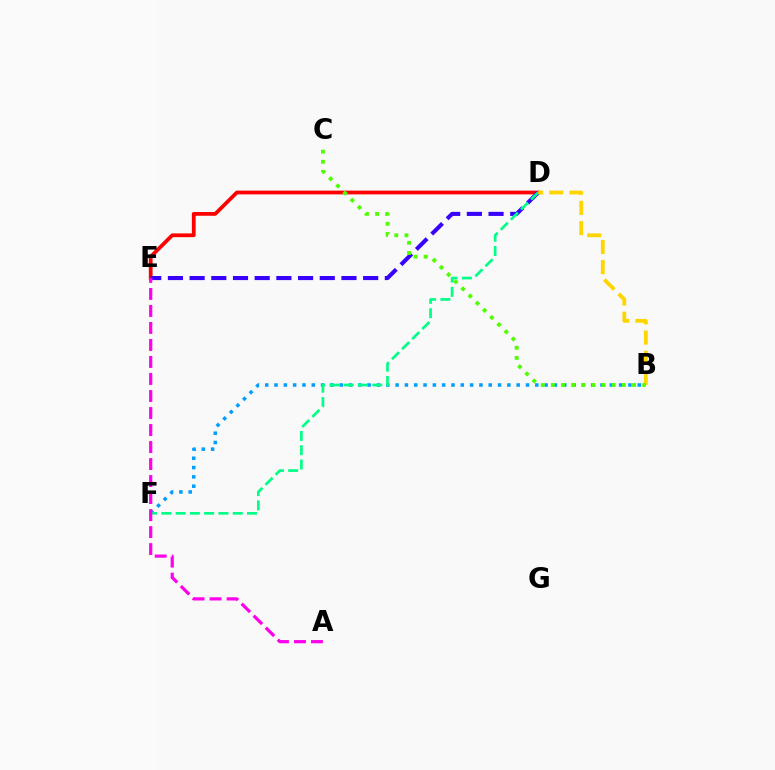{('D', 'E'): [{'color': '#ff0000', 'line_style': 'solid', 'thickness': 2.7}, {'color': '#3700ff', 'line_style': 'dashed', 'thickness': 2.95}], ('B', 'F'): [{'color': '#009eff', 'line_style': 'dotted', 'thickness': 2.53}], ('D', 'F'): [{'color': '#00ff86', 'line_style': 'dashed', 'thickness': 1.94}], ('B', 'D'): [{'color': '#ffd500', 'line_style': 'dashed', 'thickness': 2.74}], ('A', 'E'): [{'color': '#ff00ed', 'line_style': 'dashed', 'thickness': 2.31}], ('B', 'C'): [{'color': '#4fff00', 'line_style': 'dotted', 'thickness': 2.76}]}